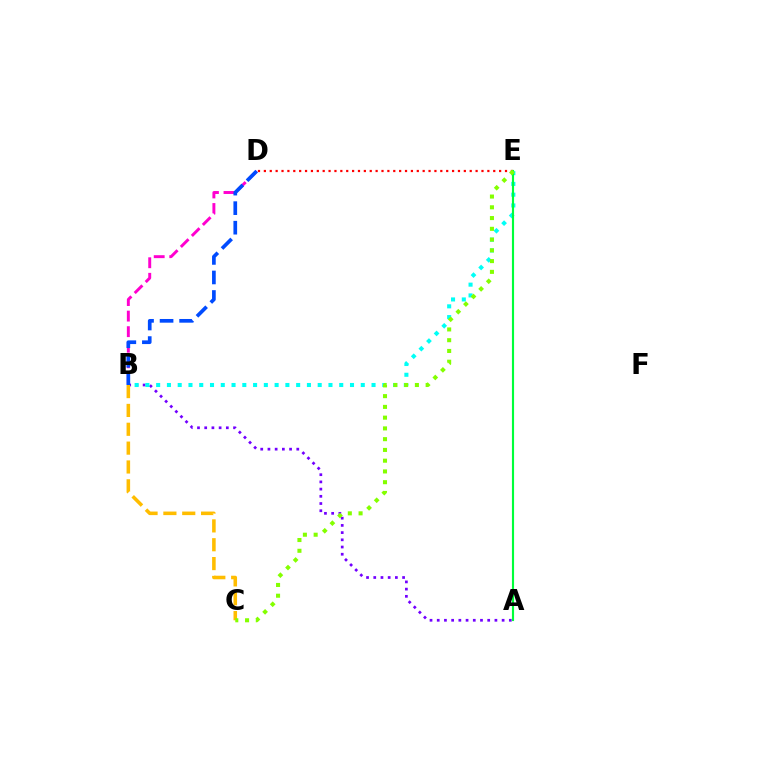{('B', 'D'): [{'color': '#ff00cf', 'line_style': 'dashed', 'thickness': 2.11}, {'color': '#004bff', 'line_style': 'dashed', 'thickness': 2.65}], ('A', 'B'): [{'color': '#7200ff', 'line_style': 'dotted', 'thickness': 1.96}], ('B', 'E'): [{'color': '#00fff6', 'line_style': 'dotted', 'thickness': 2.93}], ('D', 'E'): [{'color': '#ff0000', 'line_style': 'dotted', 'thickness': 1.6}], ('A', 'E'): [{'color': '#00ff39', 'line_style': 'solid', 'thickness': 1.54}], ('B', 'C'): [{'color': '#ffbd00', 'line_style': 'dashed', 'thickness': 2.56}], ('C', 'E'): [{'color': '#84ff00', 'line_style': 'dotted', 'thickness': 2.92}]}